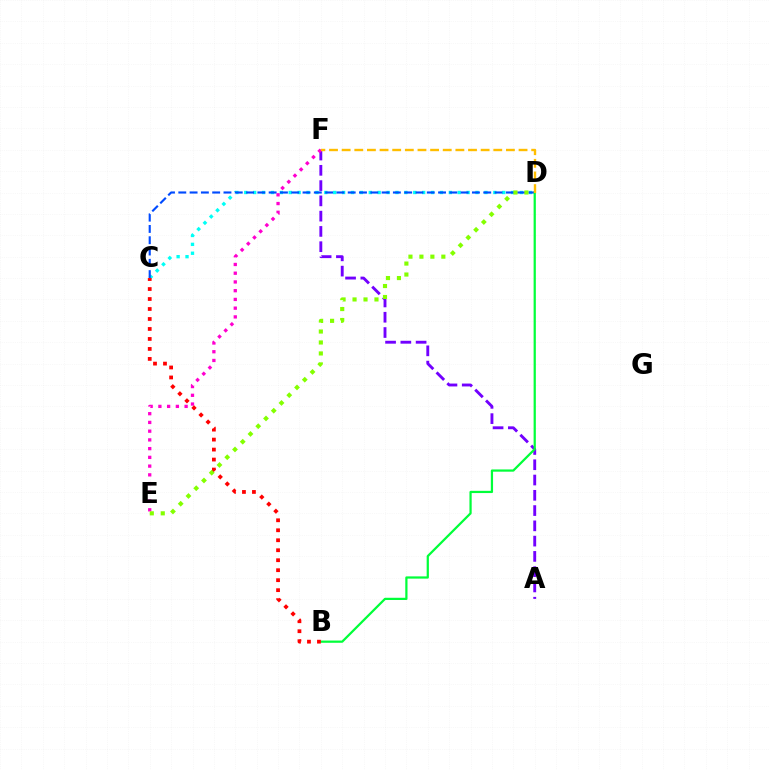{('A', 'F'): [{'color': '#7200ff', 'line_style': 'dashed', 'thickness': 2.07}], ('C', 'D'): [{'color': '#00fff6', 'line_style': 'dotted', 'thickness': 2.42}, {'color': '#004bff', 'line_style': 'dashed', 'thickness': 1.53}], ('E', 'F'): [{'color': '#ff00cf', 'line_style': 'dotted', 'thickness': 2.37}], ('B', 'D'): [{'color': '#00ff39', 'line_style': 'solid', 'thickness': 1.61}], ('B', 'C'): [{'color': '#ff0000', 'line_style': 'dotted', 'thickness': 2.71}], ('D', 'E'): [{'color': '#84ff00', 'line_style': 'dotted', 'thickness': 2.98}], ('D', 'F'): [{'color': '#ffbd00', 'line_style': 'dashed', 'thickness': 1.72}]}